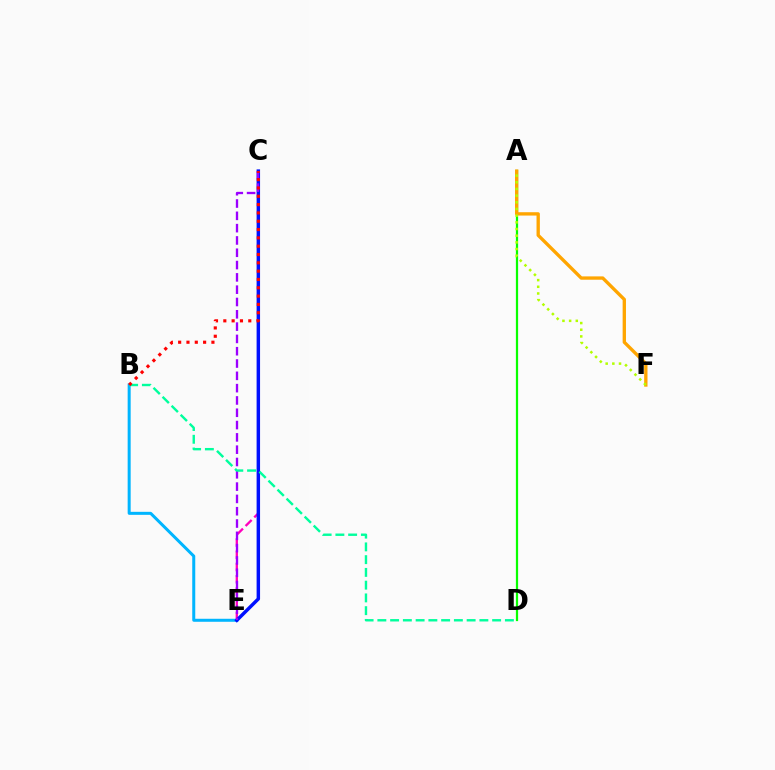{('C', 'E'): [{'color': '#ff00bd', 'line_style': 'dashed', 'thickness': 1.66}, {'color': '#0010ff', 'line_style': 'solid', 'thickness': 2.49}, {'color': '#9b00ff', 'line_style': 'dashed', 'thickness': 1.67}], ('B', 'E'): [{'color': '#00b5ff', 'line_style': 'solid', 'thickness': 2.17}], ('A', 'D'): [{'color': '#08ff00', 'line_style': 'solid', 'thickness': 1.61}], ('A', 'F'): [{'color': '#ffa500', 'line_style': 'solid', 'thickness': 2.4}, {'color': '#b3ff00', 'line_style': 'dotted', 'thickness': 1.81}], ('B', 'D'): [{'color': '#00ff9d', 'line_style': 'dashed', 'thickness': 1.73}], ('B', 'C'): [{'color': '#ff0000', 'line_style': 'dotted', 'thickness': 2.26}]}